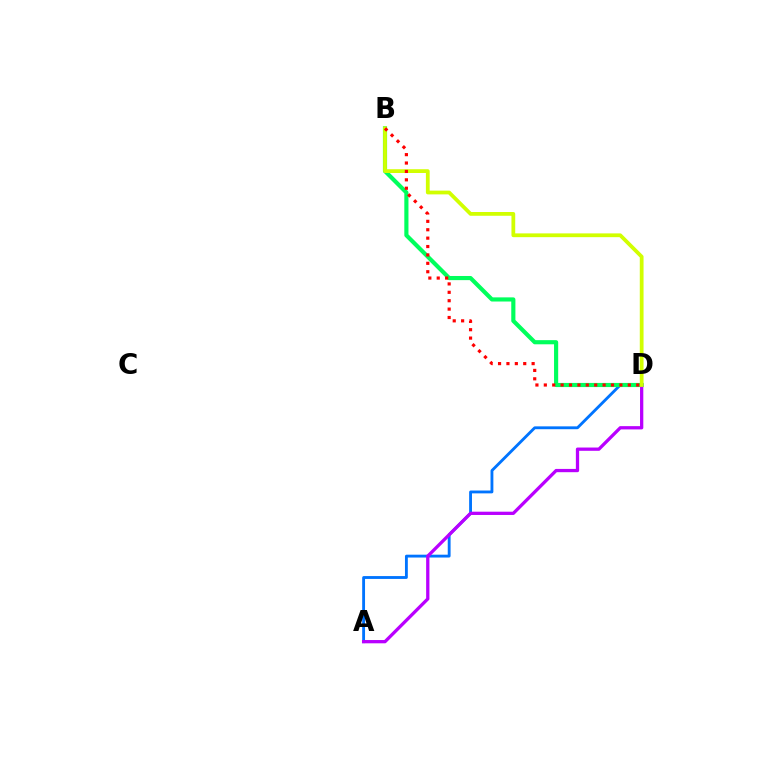{('A', 'D'): [{'color': '#0074ff', 'line_style': 'solid', 'thickness': 2.05}, {'color': '#b900ff', 'line_style': 'solid', 'thickness': 2.36}], ('B', 'D'): [{'color': '#00ff5c', 'line_style': 'solid', 'thickness': 2.99}, {'color': '#d1ff00', 'line_style': 'solid', 'thickness': 2.72}, {'color': '#ff0000', 'line_style': 'dotted', 'thickness': 2.28}]}